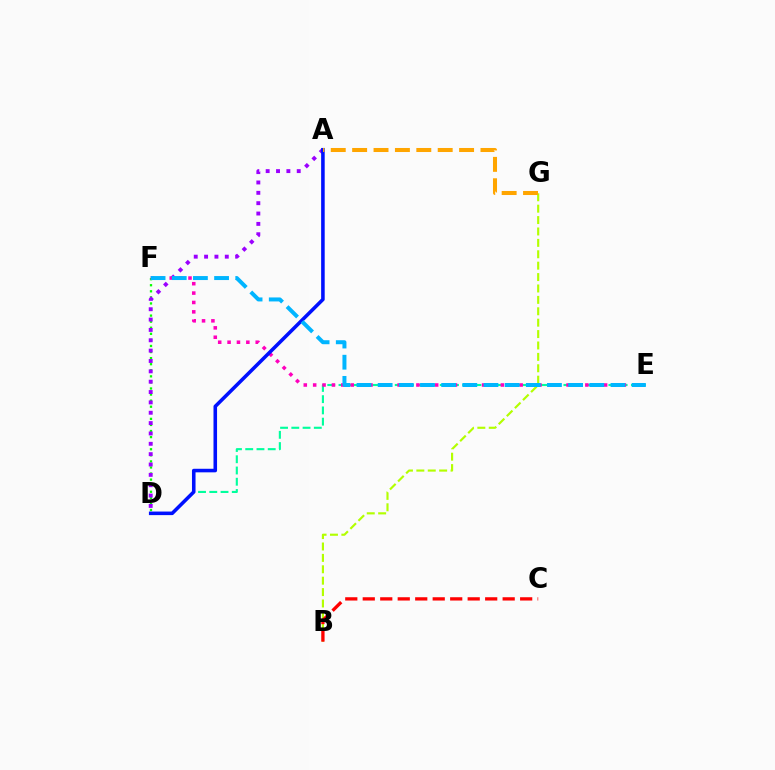{('B', 'G'): [{'color': '#b3ff00', 'line_style': 'dashed', 'thickness': 1.55}], ('D', 'E'): [{'color': '#00ff9d', 'line_style': 'dashed', 'thickness': 1.53}], ('D', 'F'): [{'color': '#08ff00', 'line_style': 'dotted', 'thickness': 1.65}], ('A', 'D'): [{'color': '#9b00ff', 'line_style': 'dotted', 'thickness': 2.81}, {'color': '#0010ff', 'line_style': 'solid', 'thickness': 2.56}], ('E', 'F'): [{'color': '#ff00bd', 'line_style': 'dotted', 'thickness': 2.55}, {'color': '#00b5ff', 'line_style': 'dashed', 'thickness': 2.88}], ('B', 'C'): [{'color': '#ff0000', 'line_style': 'dashed', 'thickness': 2.38}], ('A', 'G'): [{'color': '#ffa500', 'line_style': 'dashed', 'thickness': 2.91}]}